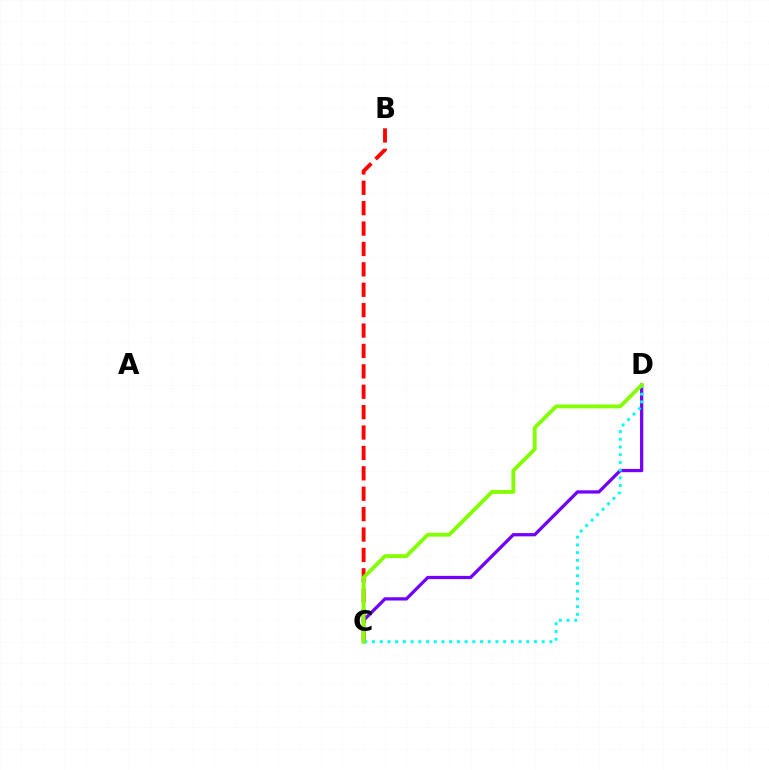{('B', 'C'): [{'color': '#ff0000', 'line_style': 'dashed', 'thickness': 2.77}], ('C', 'D'): [{'color': '#7200ff', 'line_style': 'solid', 'thickness': 2.35}, {'color': '#00fff6', 'line_style': 'dotted', 'thickness': 2.09}, {'color': '#84ff00', 'line_style': 'solid', 'thickness': 2.76}]}